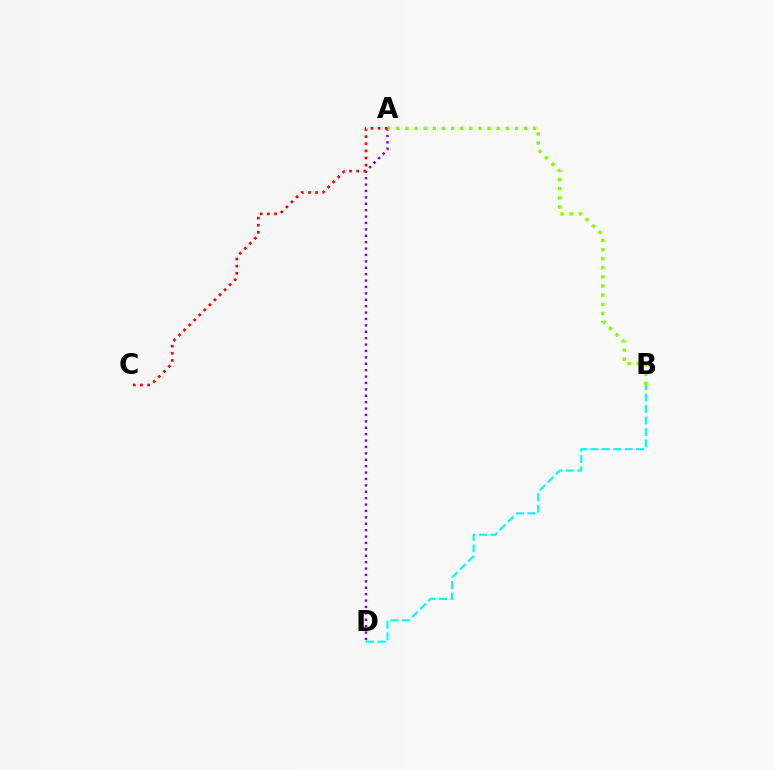{('A', 'D'): [{'color': '#7200ff', 'line_style': 'dotted', 'thickness': 1.74}], ('A', 'B'): [{'color': '#84ff00', 'line_style': 'dotted', 'thickness': 2.48}], ('B', 'D'): [{'color': '#00fff6', 'line_style': 'dashed', 'thickness': 1.56}], ('A', 'C'): [{'color': '#ff0000', 'line_style': 'dotted', 'thickness': 1.94}]}